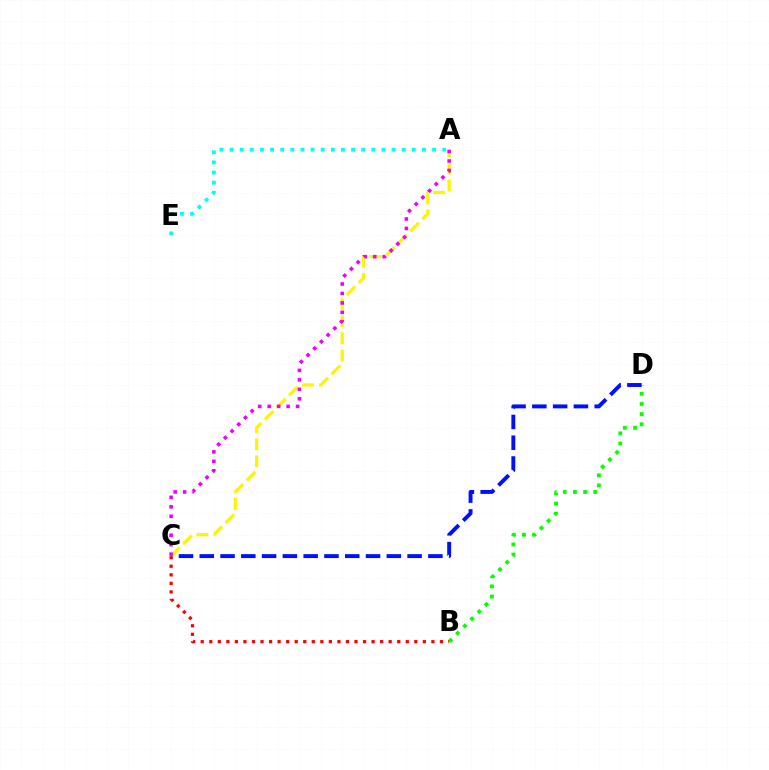{('B', 'D'): [{'color': '#08ff00', 'line_style': 'dotted', 'thickness': 2.76}], ('C', 'D'): [{'color': '#0010ff', 'line_style': 'dashed', 'thickness': 2.82}], ('A', 'C'): [{'color': '#fcf500', 'line_style': 'dashed', 'thickness': 2.32}, {'color': '#ee00ff', 'line_style': 'dotted', 'thickness': 2.57}], ('A', 'E'): [{'color': '#00fff6', 'line_style': 'dotted', 'thickness': 2.75}], ('B', 'C'): [{'color': '#ff0000', 'line_style': 'dotted', 'thickness': 2.32}]}